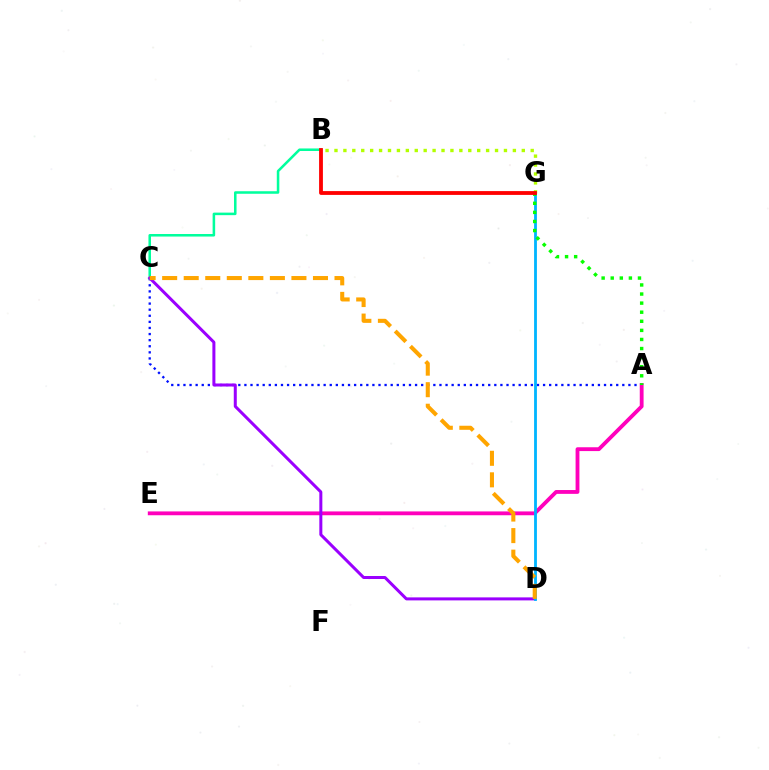{('A', 'C'): [{'color': '#0010ff', 'line_style': 'dotted', 'thickness': 1.66}], ('B', 'C'): [{'color': '#00ff9d', 'line_style': 'solid', 'thickness': 1.83}], ('A', 'E'): [{'color': '#ff00bd', 'line_style': 'solid', 'thickness': 2.75}], ('C', 'D'): [{'color': '#9b00ff', 'line_style': 'solid', 'thickness': 2.17}, {'color': '#ffa500', 'line_style': 'dashed', 'thickness': 2.93}], ('B', 'G'): [{'color': '#b3ff00', 'line_style': 'dotted', 'thickness': 2.42}, {'color': '#ff0000', 'line_style': 'solid', 'thickness': 2.75}], ('D', 'G'): [{'color': '#00b5ff', 'line_style': 'solid', 'thickness': 2.03}], ('A', 'G'): [{'color': '#08ff00', 'line_style': 'dotted', 'thickness': 2.47}]}